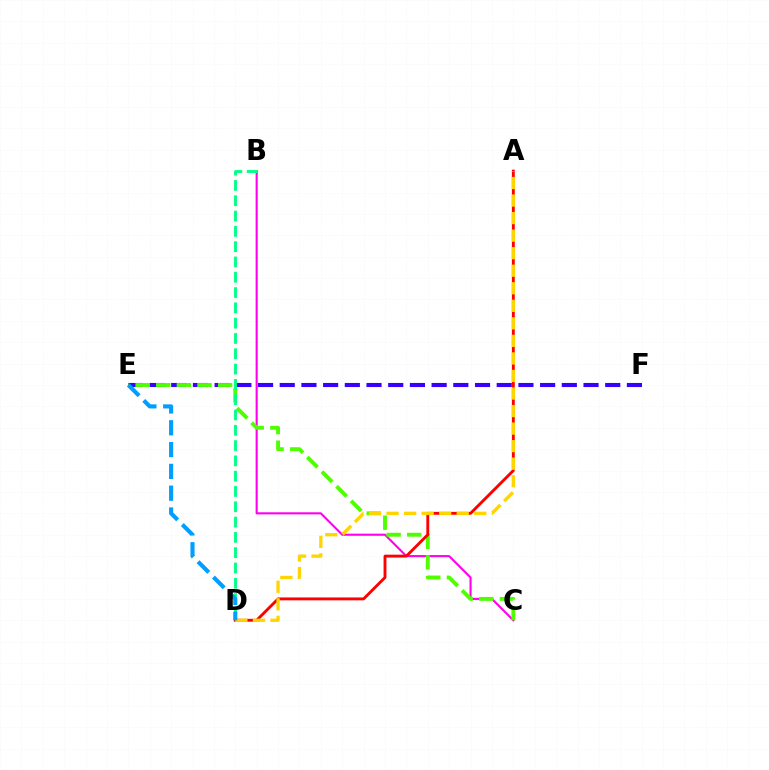{('E', 'F'): [{'color': '#3700ff', 'line_style': 'dashed', 'thickness': 2.95}], ('B', 'C'): [{'color': '#ff00ed', 'line_style': 'solid', 'thickness': 1.52}], ('C', 'E'): [{'color': '#4fff00', 'line_style': 'dashed', 'thickness': 2.8}], ('A', 'D'): [{'color': '#ff0000', 'line_style': 'solid', 'thickness': 2.07}, {'color': '#ffd500', 'line_style': 'dashed', 'thickness': 2.38}], ('B', 'D'): [{'color': '#00ff86', 'line_style': 'dashed', 'thickness': 2.08}], ('D', 'E'): [{'color': '#009eff', 'line_style': 'dashed', 'thickness': 2.96}]}